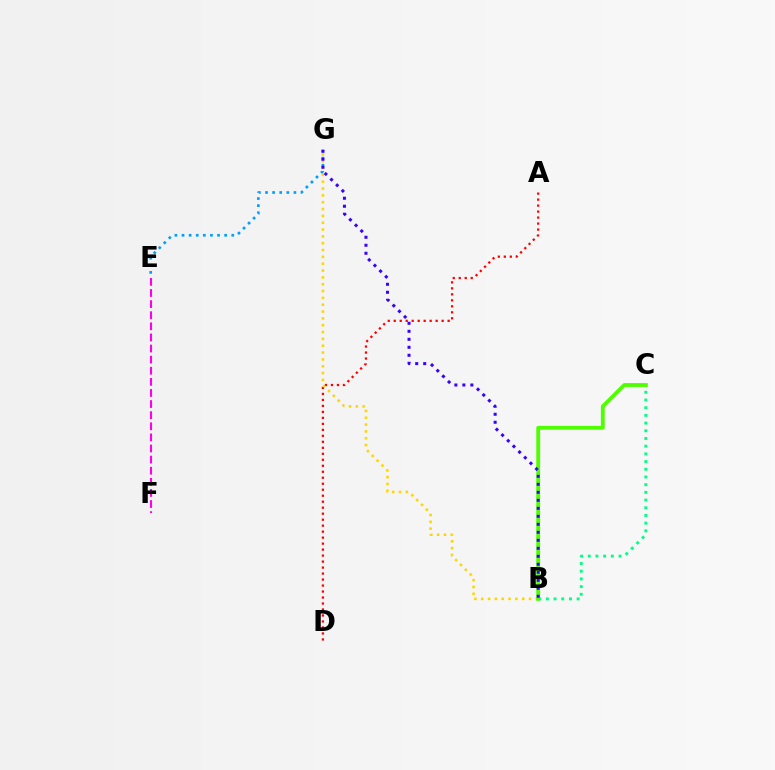{('E', 'F'): [{'color': '#ff00ed', 'line_style': 'dashed', 'thickness': 1.51}], ('B', 'C'): [{'color': '#00ff86', 'line_style': 'dotted', 'thickness': 2.09}, {'color': '#4fff00', 'line_style': 'solid', 'thickness': 2.77}], ('A', 'D'): [{'color': '#ff0000', 'line_style': 'dotted', 'thickness': 1.63}], ('B', 'G'): [{'color': '#ffd500', 'line_style': 'dotted', 'thickness': 1.86}, {'color': '#3700ff', 'line_style': 'dotted', 'thickness': 2.17}], ('E', 'G'): [{'color': '#009eff', 'line_style': 'dotted', 'thickness': 1.93}]}